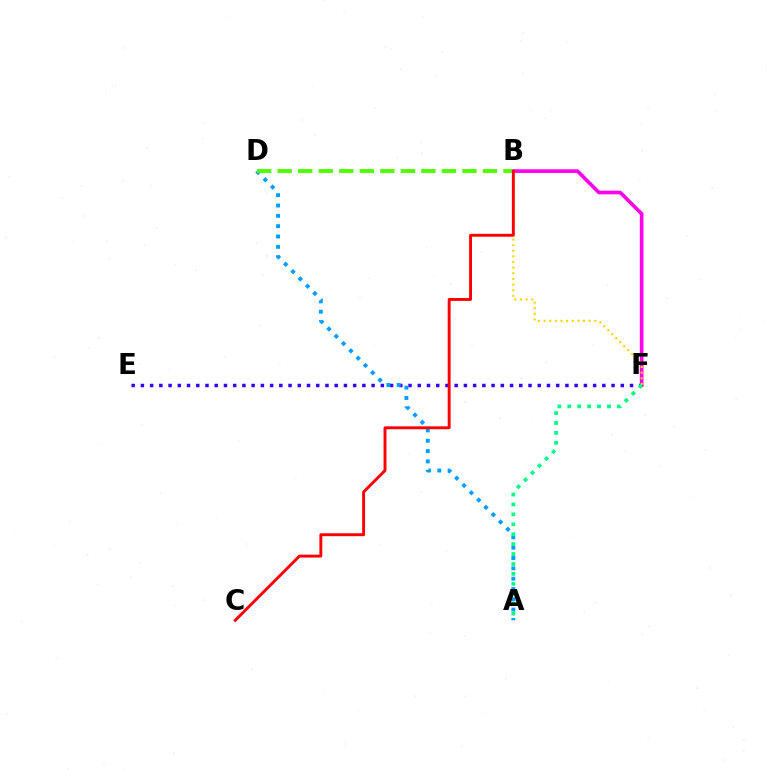{('B', 'F'): [{'color': '#ff00ed', 'line_style': 'solid', 'thickness': 2.64}, {'color': '#ffd500', 'line_style': 'dotted', 'thickness': 1.53}], ('E', 'F'): [{'color': '#3700ff', 'line_style': 'dotted', 'thickness': 2.51}], ('A', 'D'): [{'color': '#009eff', 'line_style': 'dotted', 'thickness': 2.81}], ('B', 'D'): [{'color': '#4fff00', 'line_style': 'dashed', 'thickness': 2.79}], ('B', 'C'): [{'color': '#ff0000', 'line_style': 'solid', 'thickness': 2.1}], ('A', 'F'): [{'color': '#00ff86', 'line_style': 'dotted', 'thickness': 2.7}]}